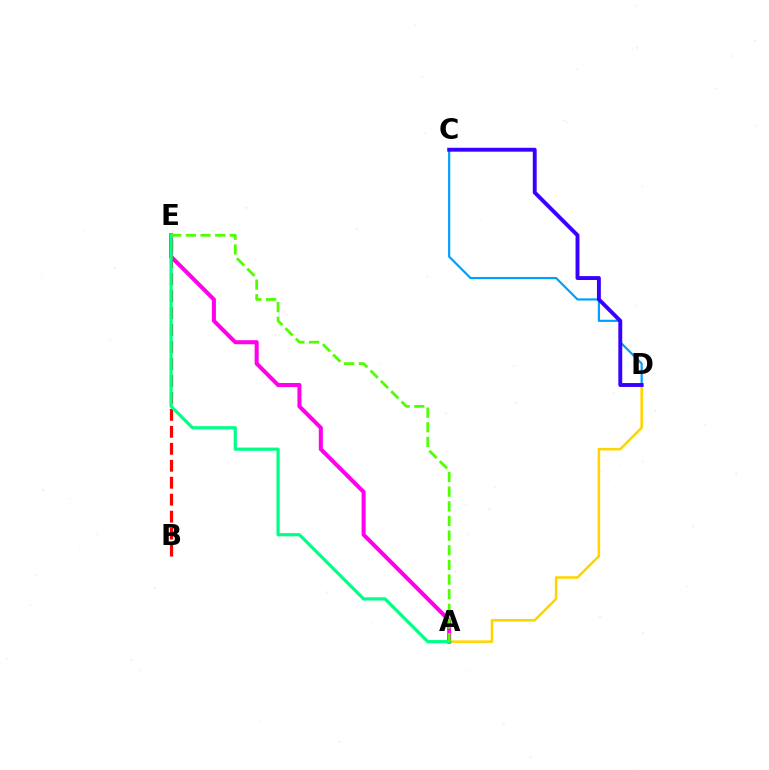{('A', 'D'): [{'color': '#ffd500', 'line_style': 'solid', 'thickness': 1.85}], ('C', 'D'): [{'color': '#009eff', 'line_style': 'solid', 'thickness': 1.57}, {'color': '#3700ff', 'line_style': 'solid', 'thickness': 2.81}], ('A', 'E'): [{'color': '#ff00ed', 'line_style': 'solid', 'thickness': 2.91}, {'color': '#00ff86', 'line_style': 'solid', 'thickness': 2.3}, {'color': '#4fff00', 'line_style': 'dashed', 'thickness': 1.99}], ('B', 'E'): [{'color': '#ff0000', 'line_style': 'dashed', 'thickness': 2.3}]}